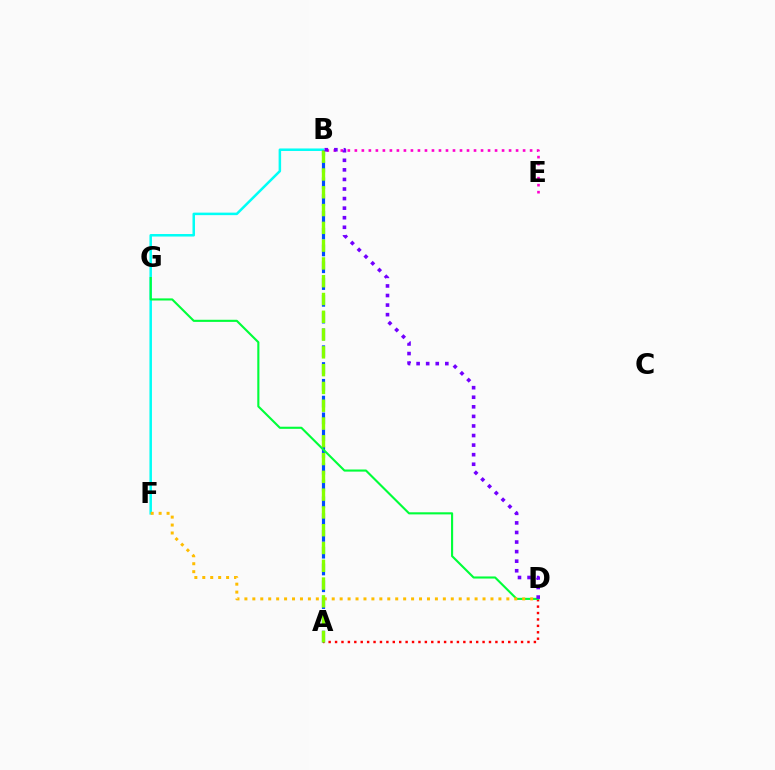{('B', 'F'): [{'color': '#00fff6', 'line_style': 'solid', 'thickness': 1.81}], ('A', 'B'): [{'color': '#004bff', 'line_style': 'dashed', 'thickness': 2.28}, {'color': '#84ff00', 'line_style': 'dashed', 'thickness': 2.42}], ('A', 'D'): [{'color': '#ff0000', 'line_style': 'dotted', 'thickness': 1.74}], ('D', 'G'): [{'color': '#00ff39', 'line_style': 'solid', 'thickness': 1.52}], ('D', 'F'): [{'color': '#ffbd00', 'line_style': 'dotted', 'thickness': 2.16}], ('B', 'E'): [{'color': '#ff00cf', 'line_style': 'dotted', 'thickness': 1.9}], ('B', 'D'): [{'color': '#7200ff', 'line_style': 'dotted', 'thickness': 2.6}]}